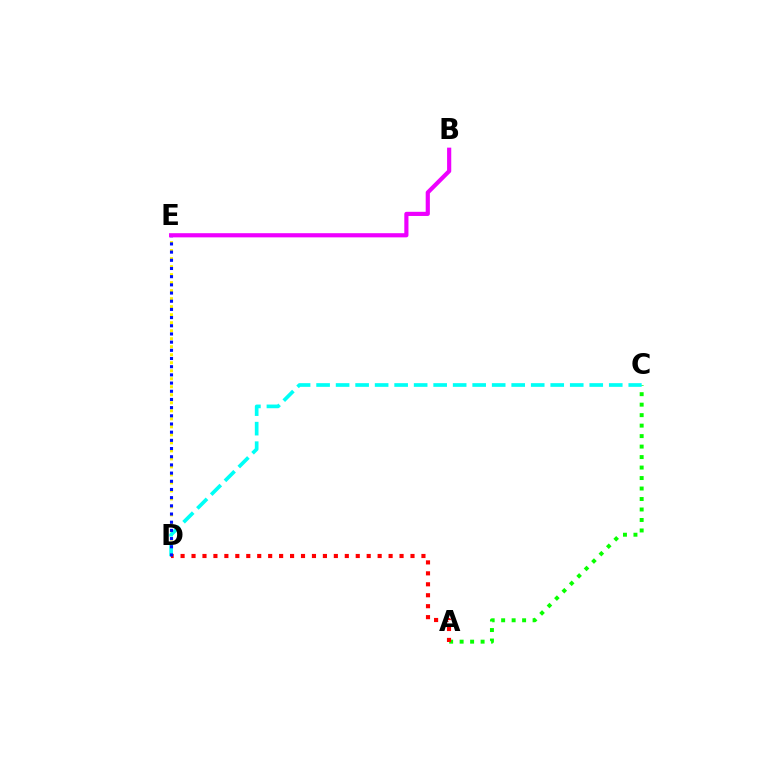{('A', 'C'): [{'color': '#08ff00', 'line_style': 'dotted', 'thickness': 2.85}], ('D', 'E'): [{'color': '#fcf500', 'line_style': 'dotted', 'thickness': 2.18}, {'color': '#0010ff', 'line_style': 'dotted', 'thickness': 2.22}], ('C', 'D'): [{'color': '#00fff6', 'line_style': 'dashed', 'thickness': 2.65}], ('A', 'D'): [{'color': '#ff0000', 'line_style': 'dotted', 'thickness': 2.97}], ('B', 'E'): [{'color': '#ee00ff', 'line_style': 'solid', 'thickness': 3.0}]}